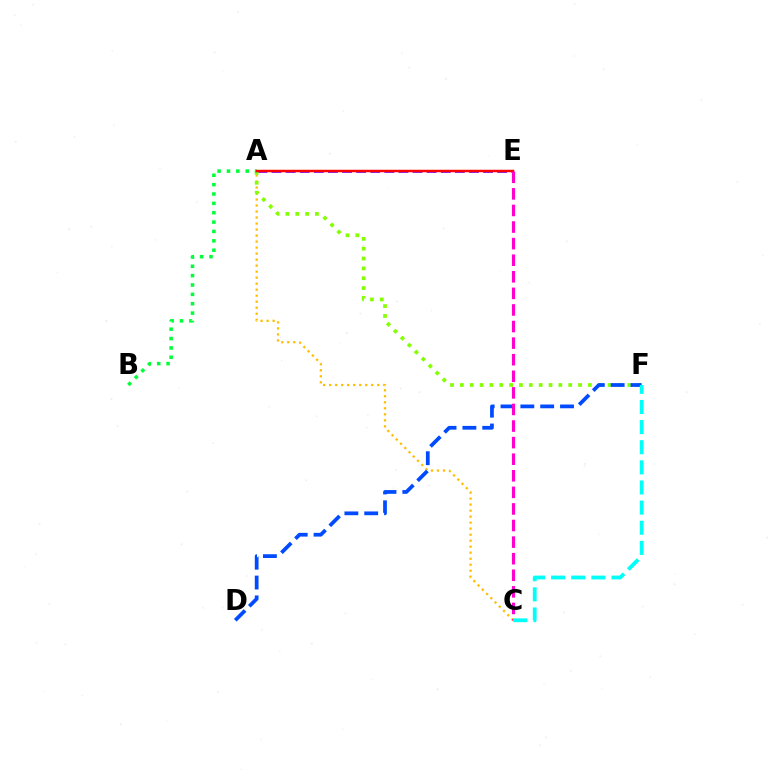{('A', 'E'): [{'color': '#7200ff', 'line_style': 'dashed', 'thickness': 1.92}, {'color': '#ff0000', 'line_style': 'solid', 'thickness': 1.77}], ('A', 'C'): [{'color': '#ffbd00', 'line_style': 'dotted', 'thickness': 1.63}], ('A', 'F'): [{'color': '#84ff00', 'line_style': 'dotted', 'thickness': 2.68}], ('D', 'F'): [{'color': '#004bff', 'line_style': 'dashed', 'thickness': 2.69}], ('A', 'B'): [{'color': '#00ff39', 'line_style': 'dotted', 'thickness': 2.54}], ('C', 'E'): [{'color': '#ff00cf', 'line_style': 'dashed', 'thickness': 2.25}], ('C', 'F'): [{'color': '#00fff6', 'line_style': 'dashed', 'thickness': 2.73}]}